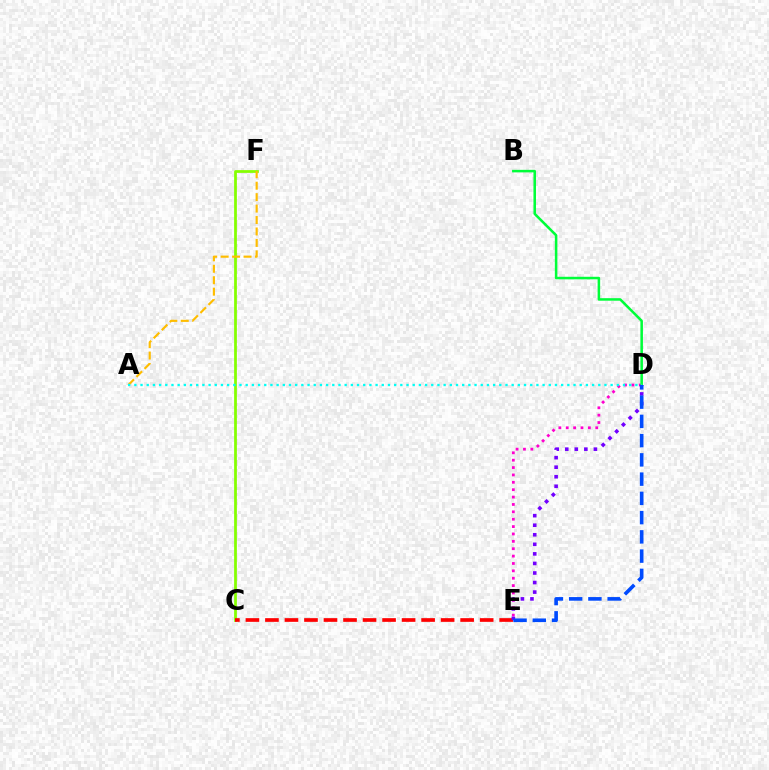{('D', 'E'): [{'color': '#ff00cf', 'line_style': 'dotted', 'thickness': 2.0}, {'color': '#7200ff', 'line_style': 'dotted', 'thickness': 2.6}, {'color': '#004bff', 'line_style': 'dashed', 'thickness': 2.61}], ('B', 'D'): [{'color': '#00ff39', 'line_style': 'solid', 'thickness': 1.83}], ('C', 'F'): [{'color': '#84ff00', 'line_style': 'solid', 'thickness': 1.98}], ('C', 'E'): [{'color': '#ff0000', 'line_style': 'dashed', 'thickness': 2.65}], ('A', 'F'): [{'color': '#ffbd00', 'line_style': 'dashed', 'thickness': 1.55}], ('A', 'D'): [{'color': '#00fff6', 'line_style': 'dotted', 'thickness': 1.68}]}